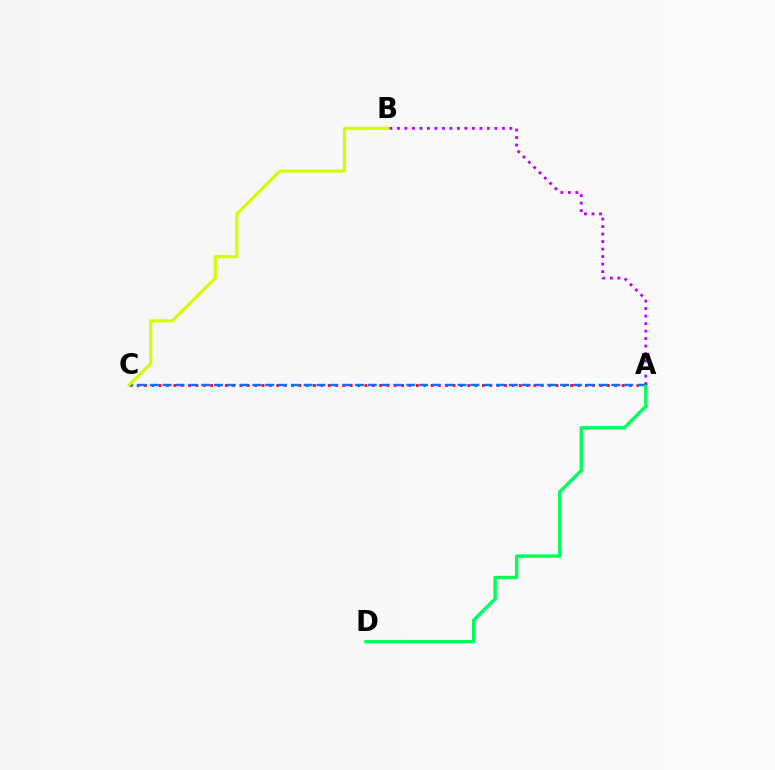{('A', 'C'): [{'color': '#ff0000', 'line_style': 'dotted', 'thickness': 2.0}, {'color': '#0074ff', 'line_style': 'dashed', 'thickness': 1.74}], ('A', 'D'): [{'color': '#00ff5c', 'line_style': 'solid', 'thickness': 2.47}], ('A', 'B'): [{'color': '#b900ff', 'line_style': 'dotted', 'thickness': 2.04}], ('B', 'C'): [{'color': '#d1ff00', 'line_style': 'solid', 'thickness': 2.25}]}